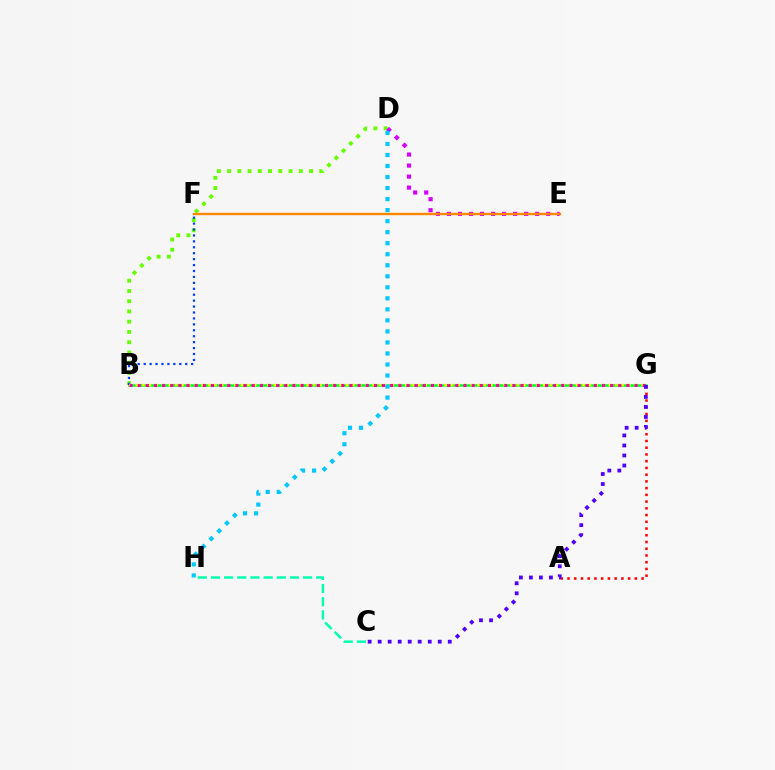{('B', 'G'): [{'color': '#00ff27', 'line_style': 'solid', 'thickness': 1.8}, {'color': '#eeff00', 'line_style': 'dotted', 'thickness': 1.78}, {'color': '#ff00a0', 'line_style': 'dotted', 'thickness': 2.21}], ('B', 'D'): [{'color': '#66ff00', 'line_style': 'dotted', 'thickness': 2.78}], ('B', 'F'): [{'color': '#003fff', 'line_style': 'dotted', 'thickness': 1.61}], ('D', 'E'): [{'color': '#d600ff', 'line_style': 'dotted', 'thickness': 3.0}], ('A', 'G'): [{'color': '#ff0000', 'line_style': 'dotted', 'thickness': 1.83}], ('C', 'H'): [{'color': '#00ffaf', 'line_style': 'dashed', 'thickness': 1.79}], ('C', 'G'): [{'color': '#4f00ff', 'line_style': 'dotted', 'thickness': 2.72}], ('D', 'H'): [{'color': '#00c7ff', 'line_style': 'dotted', 'thickness': 3.0}], ('E', 'F'): [{'color': '#ff8800', 'line_style': 'solid', 'thickness': 1.7}]}